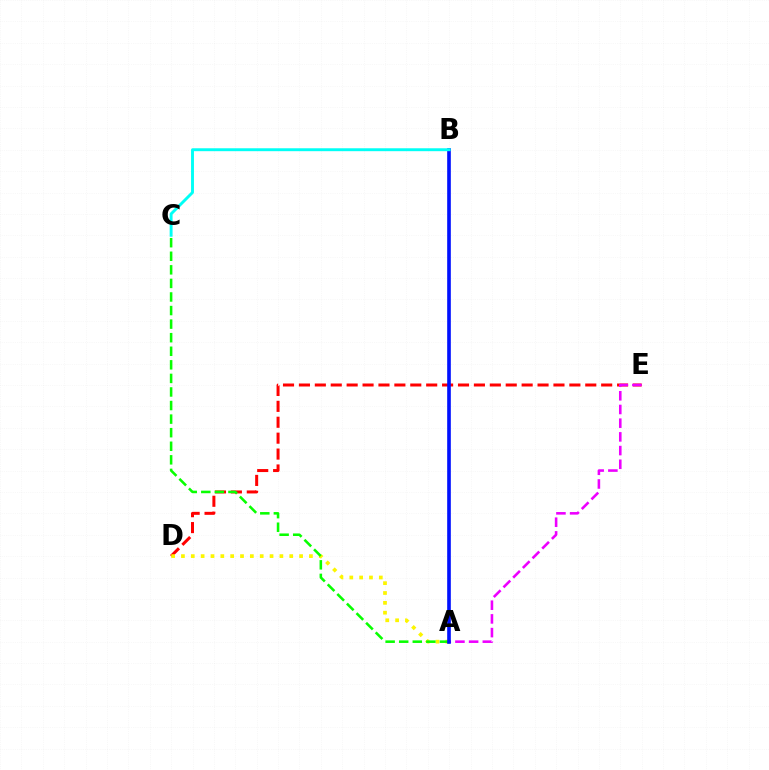{('D', 'E'): [{'color': '#ff0000', 'line_style': 'dashed', 'thickness': 2.16}], ('A', 'D'): [{'color': '#fcf500', 'line_style': 'dotted', 'thickness': 2.67}], ('A', 'C'): [{'color': '#08ff00', 'line_style': 'dashed', 'thickness': 1.84}], ('A', 'E'): [{'color': '#ee00ff', 'line_style': 'dashed', 'thickness': 1.86}], ('A', 'B'): [{'color': '#0010ff', 'line_style': 'solid', 'thickness': 2.62}], ('B', 'C'): [{'color': '#00fff6', 'line_style': 'solid', 'thickness': 2.1}]}